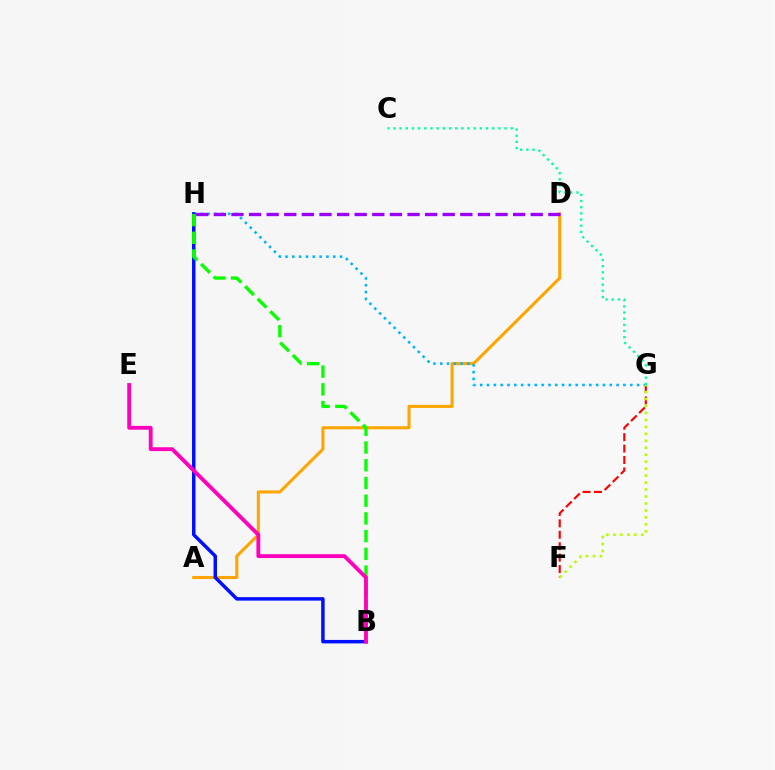{('A', 'D'): [{'color': '#ffa500', 'line_style': 'solid', 'thickness': 2.21}], ('G', 'H'): [{'color': '#00b5ff', 'line_style': 'dotted', 'thickness': 1.85}], ('B', 'H'): [{'color': '#0010ff', 'line_style': 'solid', 'thickness': 2.5}, {'color': '#08ff00', 'line_style': 'dashed', 'thickness': 2.41}], ('D', 'H'): [{'color': '#9b00ff', 'line_style': 'dashed', 'thickness': 2.39}], ('C', 'G'): [{'color': '#00ff9d', 'line_style': 'dotted', 'thickness': 1.68}], ('B', 'E'): [{'color': '#ff00bd', 'line_style': 'solid', 'thickness': 2.76}], ('F', 'G'): [{'color': '#ff0000', 'line_style': 'dashed', 'thickness': 1.55}, {'color': '#b3ff00', 'line_style': 'dotted', 'thickness': 1.89}]}